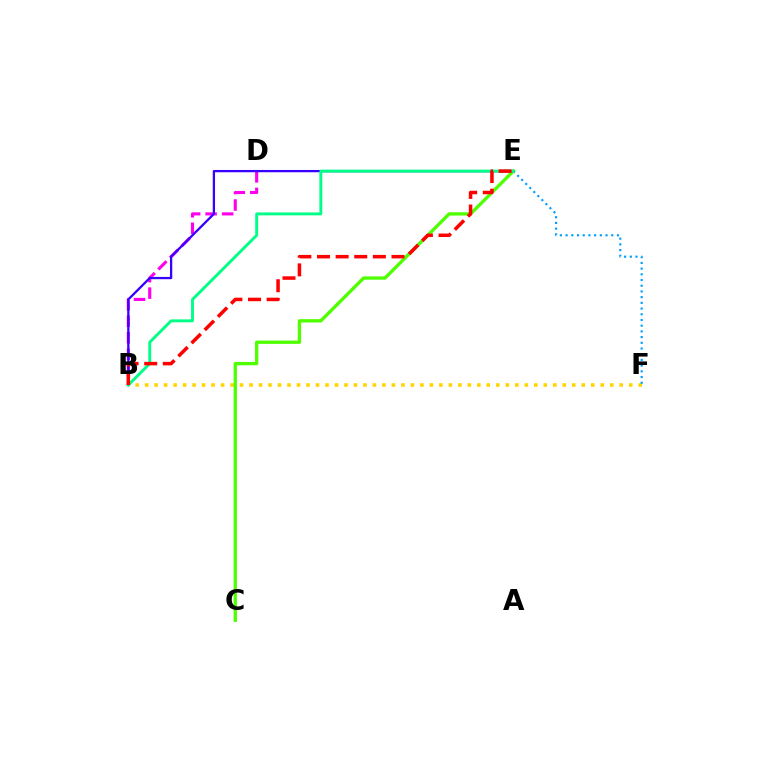{('B', 'D'): [{'color': '#ff00ed', 'line_style': 'dashed', 'thickness': 2.24}], ('B', 'F'): [{'color': '#ffd500', 'line_style': 'dotted', 'thickness': 2.58}], ('E', 'F'): [{'color': '#009eff', 'line_style': 'dotted', 'thickness': 1.55}], ('C', 'E'): [{'color': '#4fff00', 'line_style': 'solid', 'thickness': 2.39}], ('B', 'E'): [{'color': '#3700ff', 'line_style': 'solid', 'thickness': 1.65}, {'color': '#00ff86', 'line_style': 'solid', 'thickness': 2.09}, {'color': '#ff0000', 'line_style': 'dashed', 'thickness': 2.53}]}